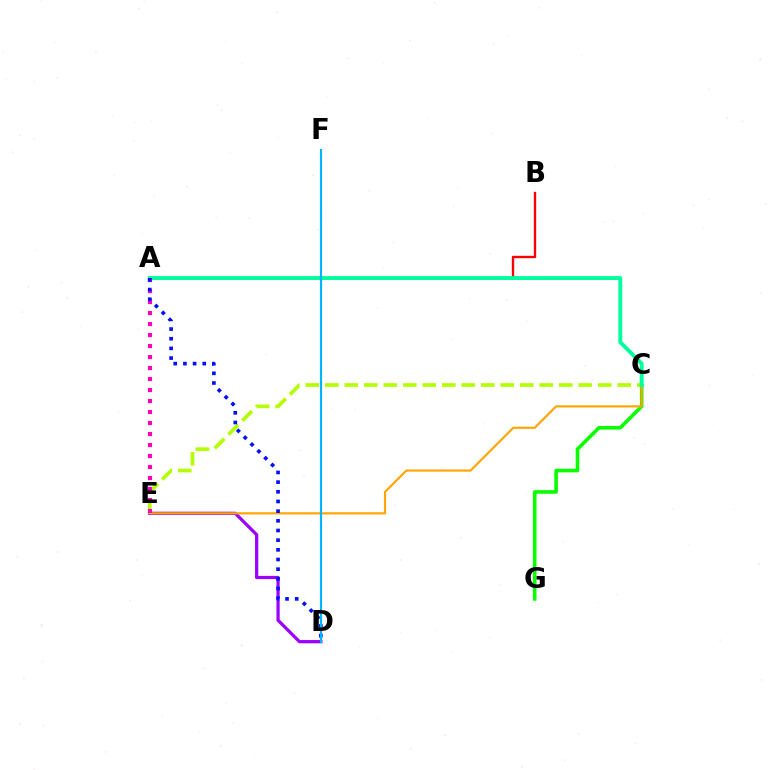{('D', 'E'): [{'color': '#9b00ff', 'line_style': 'solid', 'thickness': 2.33}], ('C', 'G'): [{'color': '#08ff00', 'line_style': 'solid', 'thickness': 2.58}], ('A', 'B'): [{'color': '#ff0000', 'line_style': 'solid', 'thickness': 1.69}], ('C', 'E'): [{'color': '#ffa500', 'line_style': 'solid', 'thickness': 1.56}, {'color': '#b3ff00', 'line_style': 'dashed', 'thickness': 2.65}], ('A', 'C'): [{'color': '#00ff9d', 'line_style': 'solid', 'thickness': 2.81}], ('A', 'E'): [{'color': '#ff00bd', 'line_style': 'dotted', 'thickness': 2.99}], ('A', 'D'): [{'color': '#0010ff', 'line_style': 'dotted', 'thickness': 2.63}], ('D', 'F'): [{'color': '#00b5ff', 'line_style': 'solid', 'thickness': 1.55}]}